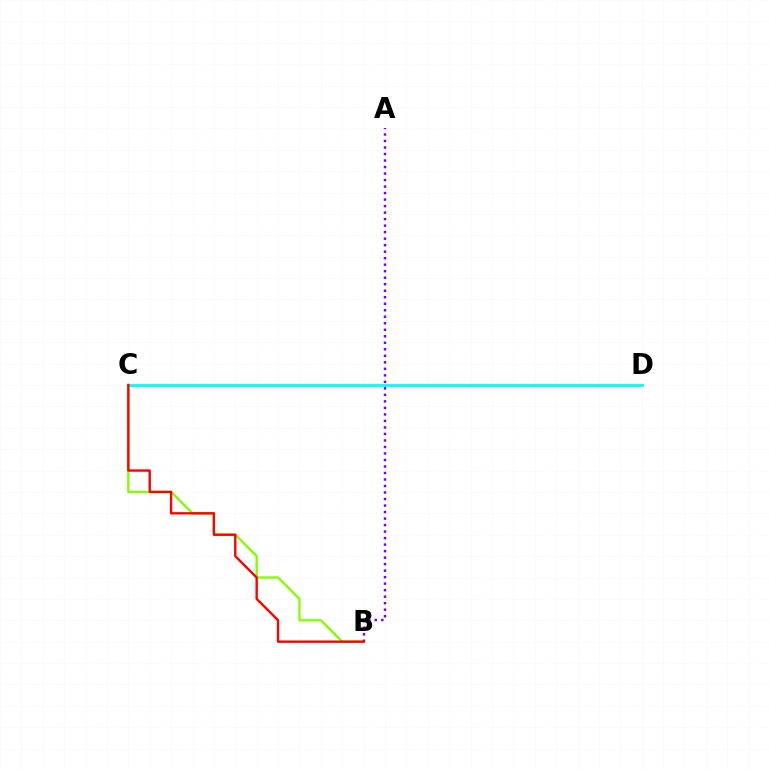{('B', 'C'): [{'color': '#84ff00', 'line_style': 'solid', 'thickness': 1.69}, {'color': '#ff0000', 'line_style': 'solid', 'thickness': 1.71}], ('C', 'D'): [{'color': '#00fff6', 'line_style': 'solid', 'thickness': 2.02}], ('A', 'B'): [{'color': '#7200ff', 'line_style': 'dotted', 'thickness': 1.77}]}